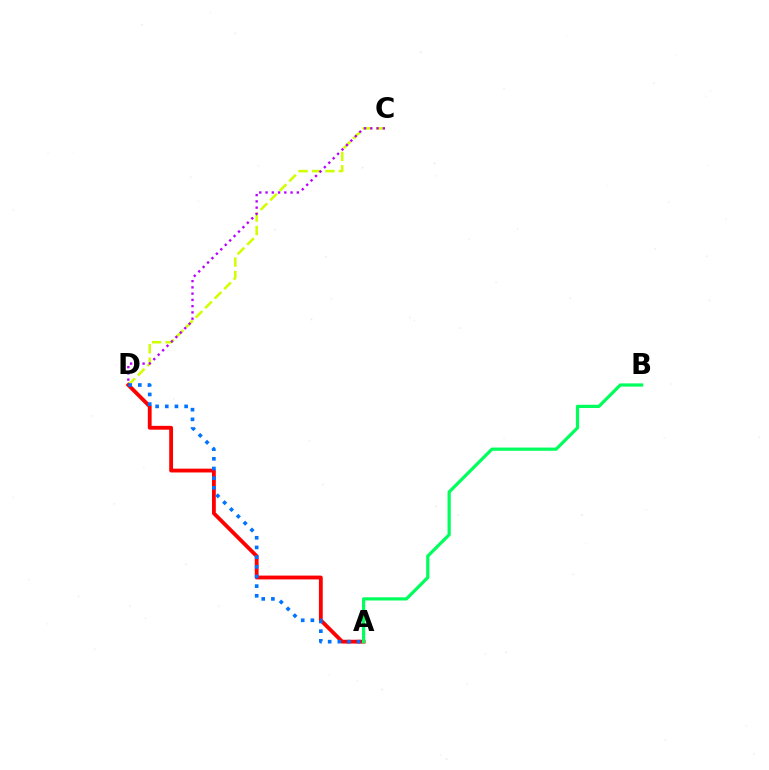{('C', 'D'): [{'color': '#d1ff00', 'line_style': 'dashed', 'thickness': 1.83}, {'color': '#b900ff', 'line_style': 'dotted', 'thickness': 1.7}], ('A', 'D'): [{'color': '#ff0000', 'line_style': 'solid', 'thickness': 2.75}, {'color': '#0074ff', 'line_style': 'dotted', 'thickness': 2.63}], ('A', 'B'): [{'color': '#00ff5c', 'line_style': 'solid', 'thickness': 2.31}]}